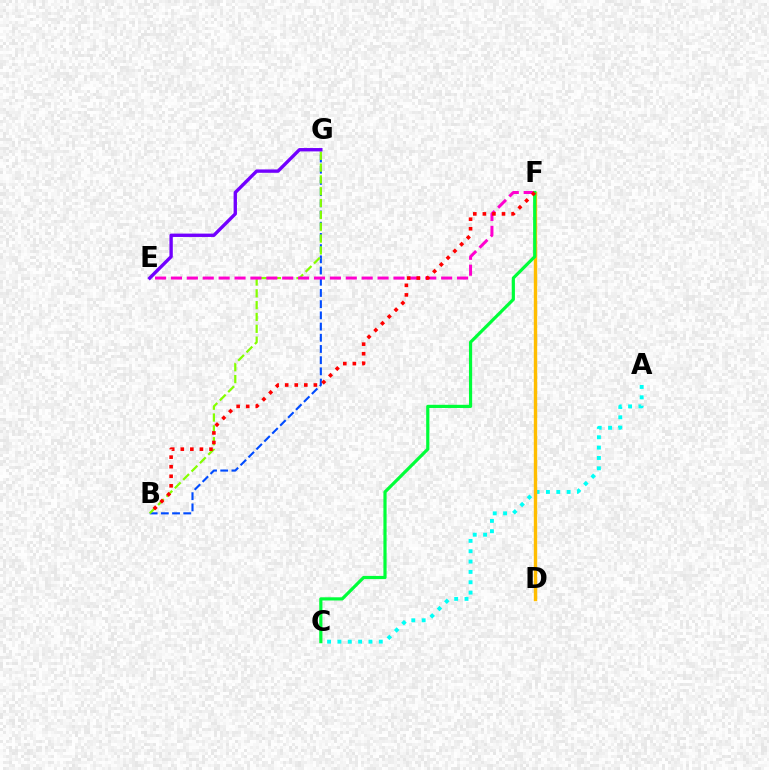{('A', 'C'): [{'color': '#00fff6', 'line_style': 'dotted', 'thickness': 2.81}], ('D', 'F'): [{'color': '#ffbd00', 'line_style': 'solid', 'thickness': 2.43}], ('B', 'G'): [{'color': '#004bff', 'line_style': 'dashed', 'thickness': 1.52}, {'color': '#84ff00', 'line_style': 'dashed', 'thickness': 1.61}], ('E', 'F'): [{'color': '#ff00cf', 'line_style': 'dashed', 'thickness': 2.16}], ('C', 'F'): [{'color': '#00ff39', 'line_style': 'solid', 'thickness': 2.29}], ('E', 'G'): [{'color': '#7200ff', 'line_style': 'solid', 'thickness': 2.42}], ('B', 'F'): [{'color': '#ff0000', 'line_style': 'dotted', 'thickness': 2.6}]}